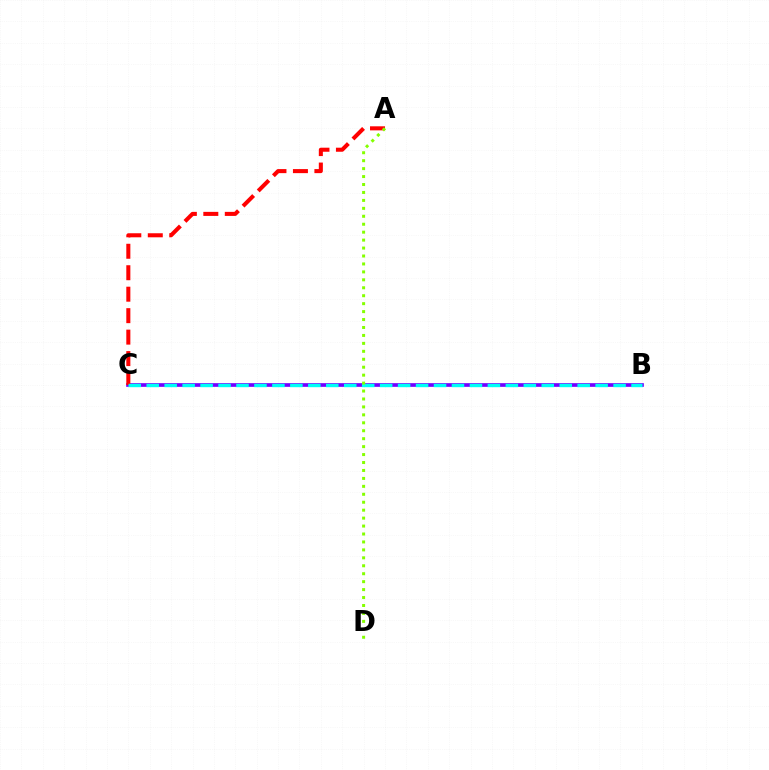{('B', 'C'): [{'color': '#7200ff', 'line_style': 'solid', 'thickness': 2.65}, {'color': '#00fff6', 'line_style': 'dashed', 'thickness': 2.44}], ('A', 'C'): [{'color': '#ff0000', 'line_style': 'dashed', 'thickness': 2.92}], ('A', 'D'): [{'color': '#84ff00', 'line_style': 'dotted', 'thickness': 2.16}]}